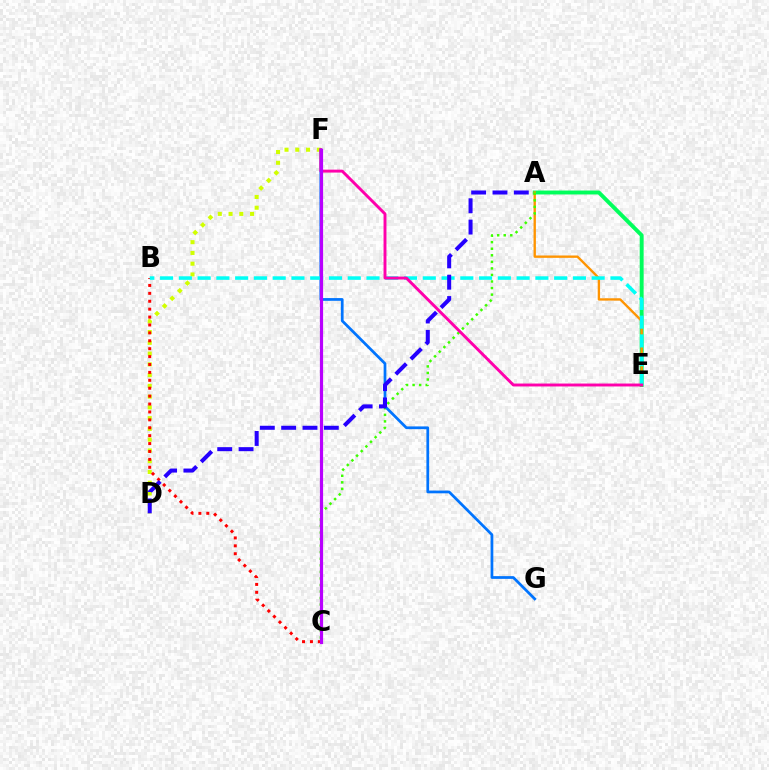{('A', 'E'): [{'color': '#00ff5c', 'line_style': 'solid', 'thickness': 2.82}, {'color': '#ff9400', 'line_style': 'solid', 'thickness': 1.7}], ('D', 'F'): [{'color': '#d1ff00', 'line_style': 'dotted', 'thickness': 2.92}], ('B', 'C'): [{'color': '#ff0000', 'line_style': 'dotted', 'thickness': 2.15}], ('A', 'C'): [{'color': '#3dff00', 'line_style': 'dotted', 'thickness': 1.78}], ('F', 'G'): [{'color': '#0074ff', 'line_style': 'solid', 'thickness': 1.97}], ('B', 'E'): [{'color': '#00fff6', 'line_style': 'dashed', 'thickness': 2.55}], ('A', 'D'): [{'color': '#2500ff', 'line_style': 'dashed', 'thickness': 2.9}], ('E', 'F'): [{'color': '#ff00ac', 'line_style': 'solid', 'thickness': 2.1}], ('C', 'F'): [{'color': '#b900ff', 'line_style': 'solid', 'thickness': 2.3}]}